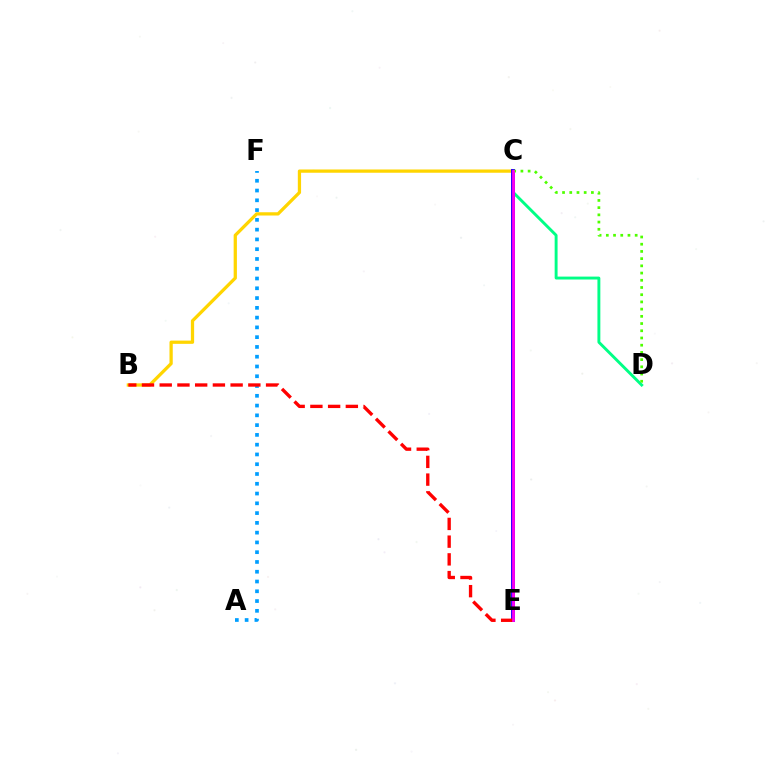{('A', 'F'): [{'color': '#009eff', 'line_style': 'dotted', 'thickness': 2.66}], ('B', 'C'): [{'color': '#ffd500', 'line_style': 'solid', 'thickness': 2.35}], ('C', 'D'): [{'color': '#00ff86', 'line_style': 'solid', 'thickness': 2.09}, {'color': '#4fff00', 'line_style': 'dotted', 'thickness': 1.96}], ('C', 'E'): [{'color': '#3700ff', 'line_style': 'solid', 'thickness': 2.89}, {'color': '#ff00ed', 'line_style': 'solid', 'thickness': 1.98}], ('B', 'E'): [{'color': '#ff0000', 'line_style': 'dashed', 'thickness': 2.41}]}